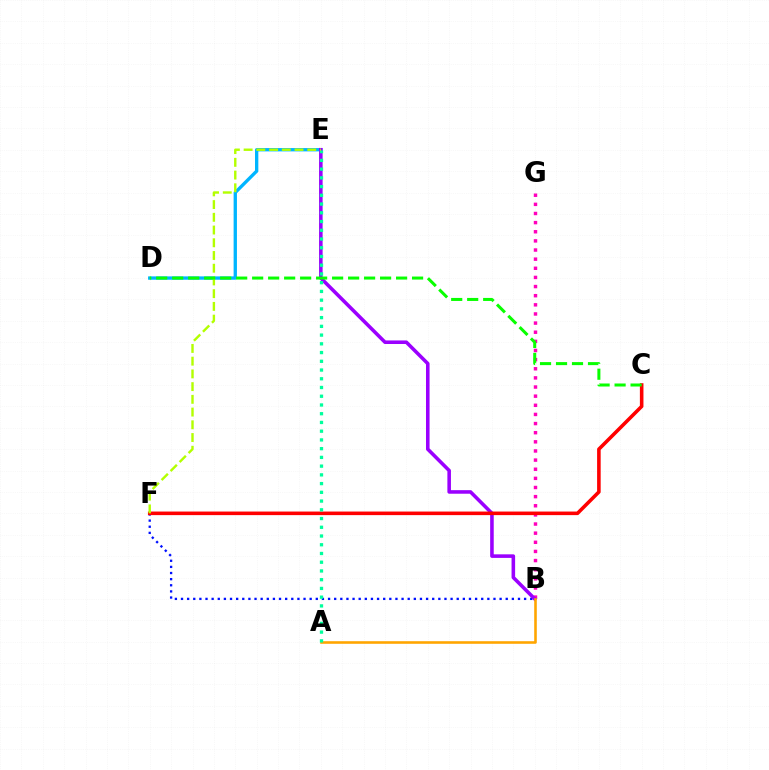{('B', 'F'): [{'color': '#0010ff', 'line_style': 'dotted', 'thickness': 1.66}], ('D', 'E'): [{'color': '#00b5ff', 'line_style': 'solid', 'thickness': 2.4}], ('B', 'G'): [{'color': '#ff00bd', 'line_style': 'dotted', 'thickness': 2.48}], ('B', 'E'): [{'color': '#9b00ff', 'line_style': 'solid', 'thickness': 2.57}], ('C', 'F'): [{'color': '#ff0000', 'line_style': 'solid', 'thickness': 2.57}], ('A', 'B'): [{'color': '#ffa500', 'line_style': 'solid', 'thickness': 1.87}], ('A', 'E'): [{'color': '#00ff9d', 'line_style': 'dotted', 'thickness': 2.37}], ('E', 'F'): [{'color': '#b3ff00', 'line_style': 'dashed', 'thickness': 1.73}], ('C', 'D'): [{'color': '#08ff00', 'line_style': 'dashed', 'thickness': 2.17}]}